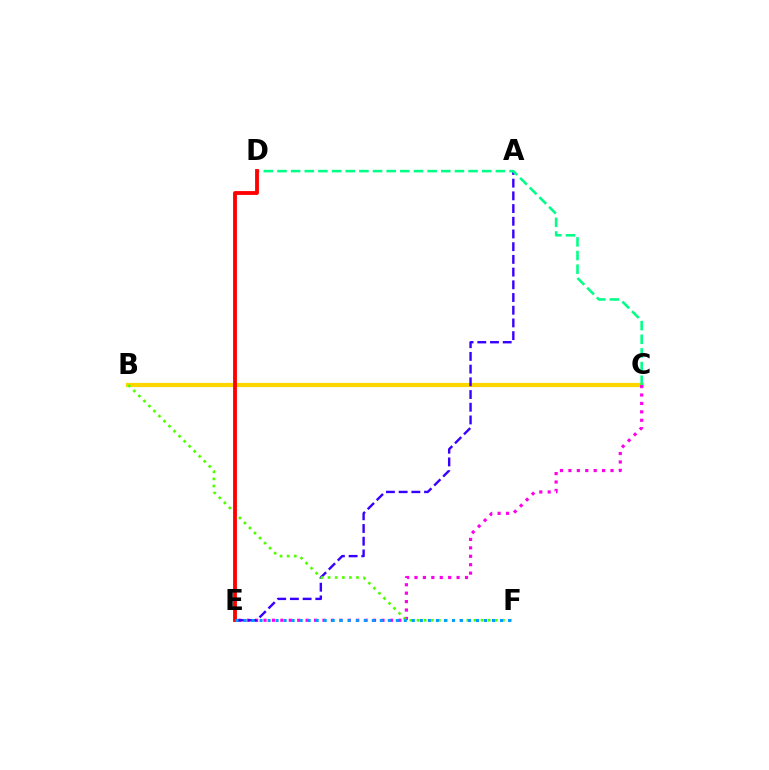{('B', 'C'): [{'color': '#ffd500', 'line_style': 'solid', 'thickness': 2.99}], ('C', 'E'): [{'color': '#ff00ed', 'line_style': 'dotted', 'thickness': 2.29}], ('A', 'E'): [{'color': '#3700ff', 'line_style': 'dashed', 'thickness': 1.73}], ('C', 'D'): [{'color': '#00ff86', 'line_style': 'dashed', 'thickness': 1.85}], ('B', 'F'): [{'color': '#4fff00', 'line_style': 'dotted', 'thickness': 1.93}], ('D', 'E'): [{'color': '#ff0000', 'line_style': 'solid', 'thickness': 2.76}], ('E', 'F'): [{'color': '#009eff', 'line_style': 'dotted', 'thickness': 2.18}]}